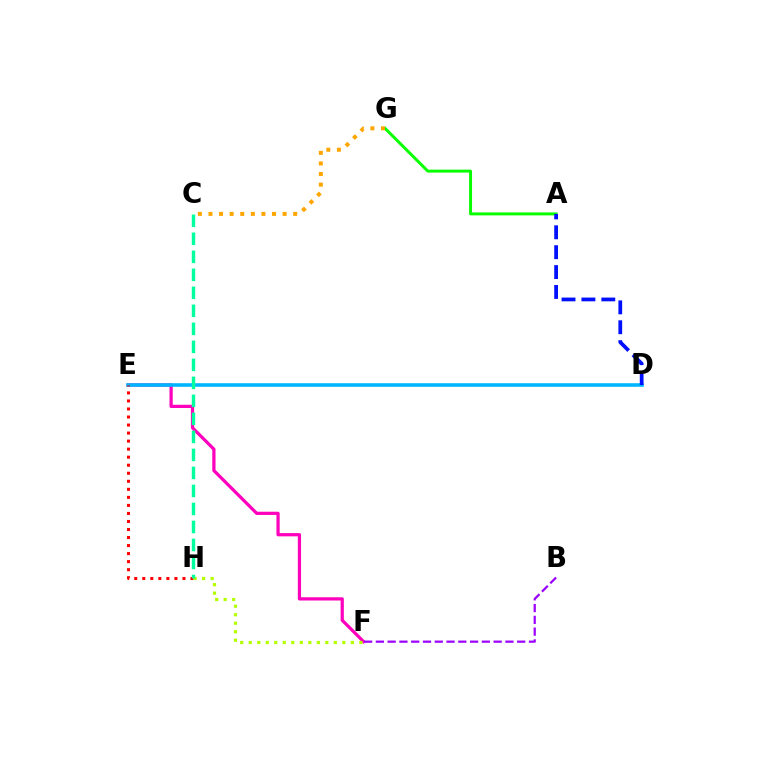{('A', 'G'): [{'color': '#08ff00', 'line_style': 'solid', 'thickness': 2.13}], ('C', 'G'): [{'color': '#ffa500', 'line_style': 'dotted', 'thickness': 2.88}], ('E', 'F'): [{'color': '#ff00bd', 'line_style': 'solid', 'thickness': 2.32}], ('D', 'E'): [{'color': '#00b5ff', 'line_style': 'solid', 'thickness': 2.58}], ('E', 'H'): [{'color': '#ff0000', 'line_style': 'dotted', 'thickness': 2.18}], ('A', 'D'): [{'color': '#0010ff', 'line_style': 'dashed', 'thickness': 2.7}], ('B', 'F'): [{'color': '#9b00ff', 'line_style': 'dashed', 'thickness': 1.6}], ('F', 'H'): [{'color': '#b3ff00', 'line_style': 'dotted', 'thickness': 2.31}], ('C', 'H'): [{'color': '#00ff9d', 'line_style': 'dashed', 'thickness': 2.45}]}